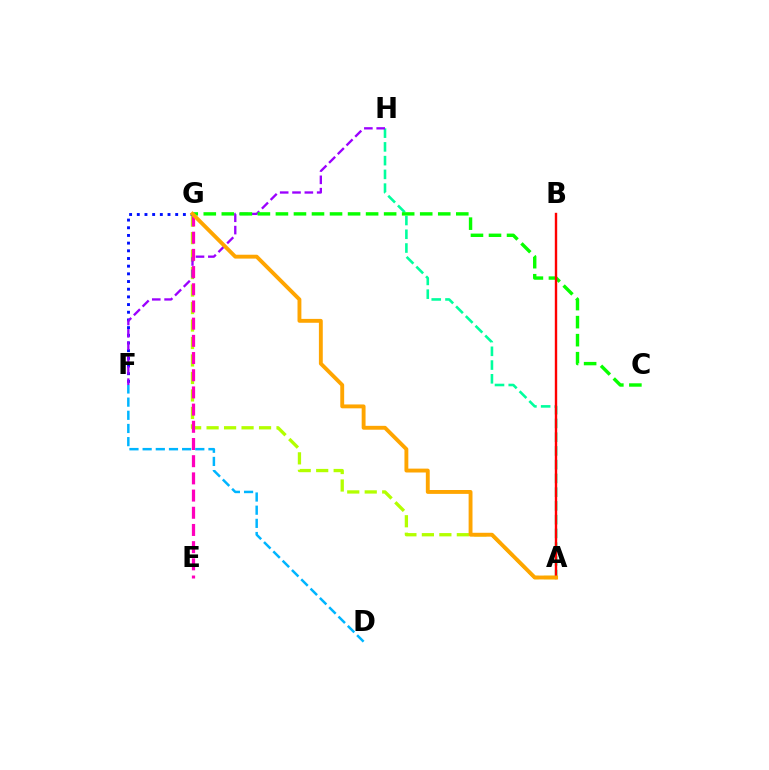{('A', 'G'): [{'color': '#b3ff00', 'line_style': 'dashed', 'thickness': 2.37}, {'color': '#ffa500', 'line_style': 'solid', 'thickness': 2.79}], ('A', 'H'): [{'color': '#00ff9d', 'line_style': 'dashed', 'thickness': 1.87}], ('F', 'G'): [{'color': '#0010ff', 'line_style': 'dotted', 'thickness': 2.09}], ('F', 'H'): [{'color': '#9b00ff', 'line_style': 'dashed', 'thickness': 1.67}], ('C', 'G'): [{'color': '#08ff00', 'line_style': 'dashed', 'thickness': 2.45}], ('E', 'G'): [{'color': '#ff00bd', 'line_style': 'dashed', 'thickness': 2.34}], ('D', 'F'): [{'color': '#00b5ff', 'line_style': 'dashed', 'thickness': 1.79}], ('A', 'B'): [{'color': '#ff0000', 'line_style': 'solid', 'thickness': 1.73}]}